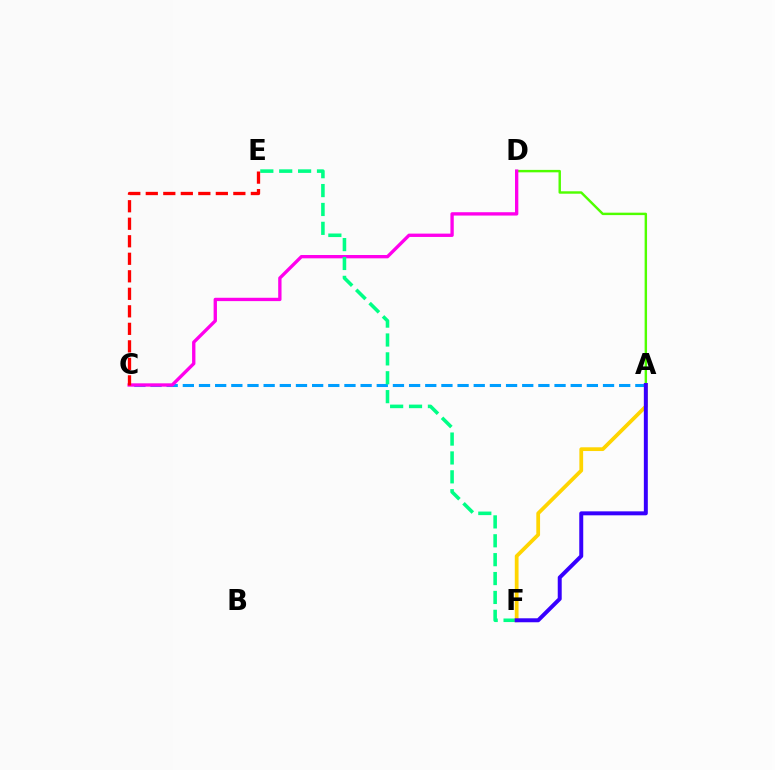{('A', 'D'): [{'color': '#4fff00', 'line_style': 'solid', 'thickness': 1.75}], ('A', 'C'): [{'color': '#009eff', 'line_style': 'dashed', 'thickness': 2.2}], ('C', 'D'): [{'color': '#ff00ed', 'line_style': 'solid', 'thickness': 2.4}], ('E', 'F'): [{'color': '#00ff86', 'line_style': 'dashed', 'thickness': 2.57}], ('A', 'F'): [{'color': '#ffd500', 'line_style': 'solid', 'thickness': 2.7}, {'color': '#3700ff', 'line_style': 'solid', 'thickness': 2.86}], ('C', 'E'): [{'color': '#ff0000', 'line_style': 'dashed', 'thickness': 2.38}]}